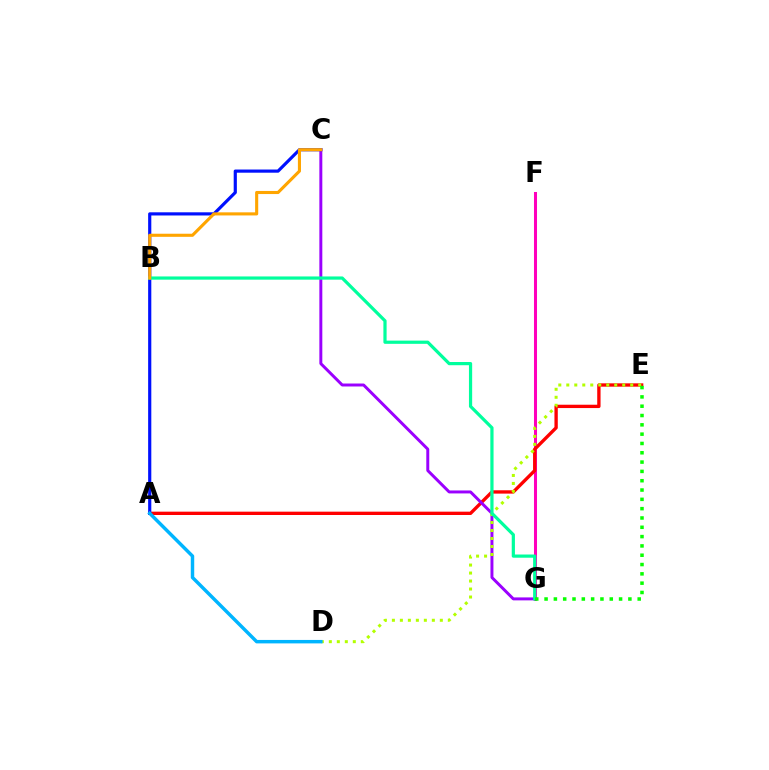{('F', 'G'): [{'color': '#ff00bd', 'line_style': 'solid', 'thickness': 2.18}], ('A', 'E'): [{'color': '#ff0000', 'line_style': 'solid', 'thickness': 2.4}], ('C', 'G'): [{'color': '#9b00ff', 'line_style': 'solid', 'thickness': 2.13}], ('D', 'E'): [{'color': '#b3ff00', 'line_style': 'dotted', 'thickness': 2.17}], ('A', 'C'): [{'color': '#0010ff', 'line_style': 'solid', 'thickness': 2.28}], ('B', 'G'): [{'color': '#00ff9d', 'line_style': 'solid', 'thickness': 2.31}], ('E', 'G'): [{'color': '#08ff00', 'line_style': 'dotted', 'thickness': 2.53}], ('B', 'C'): [{'color': '#ffa500', 'line_style': 'solid', 'thickness': 2.23}], ('A', 'D'): [{'color': '#00b5ff', 'line_style': 'solid', 'thickness': 2.48}]}